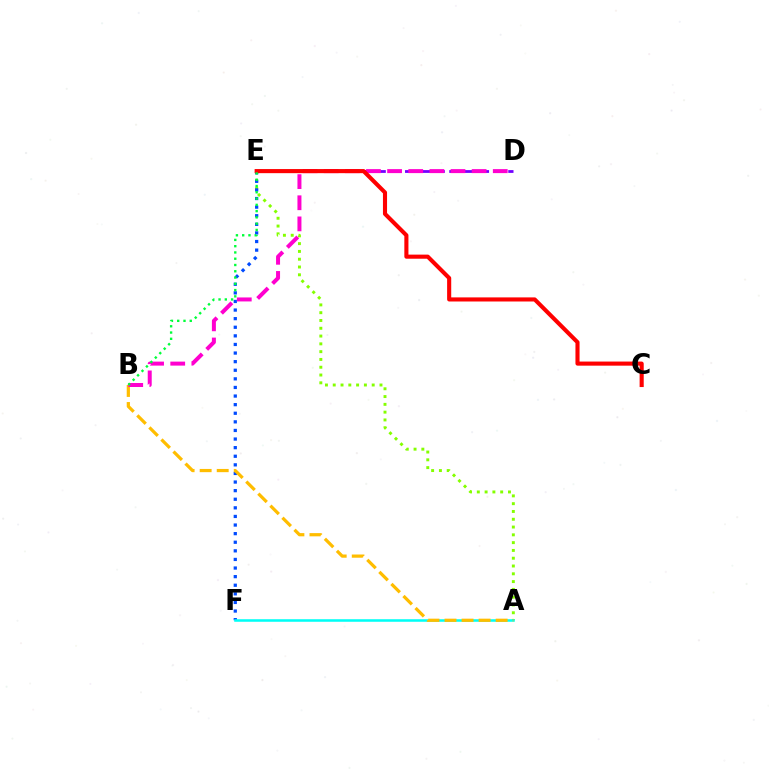{('A', 'E'): [{'color': '#84ff00', 'line_style': 'dotted', 'thickness': 2.12}], ('E', 'F'): [{'color': '#004bff', 'line_style': 'dotted', 'thickness': 2.34}], ('A', 'F'): [{'color': '#00fff6', 'line_style': 'solid', 'thickness': 1.83}], ('D', 'E'): [{'color': '#7200ff', 'line_style': 'dashed', 'thickness': 2.0}], ('A', 'B'): [{'color': '#ffbd00', 'line_style': 'dashed', 'thickness': 2.32}], ('B', 'D'): [{'color': '#ff00cf', 'line_style': 'dashed', 'thickness': 2.87}], ('C', 'E'): [{'color': '#ff0000', 'line_style': 'solid', 'thickness': 2.95}], ('B', 'E'): [{'color': '#00ff39', 'line_style': 'dotted', 'thickness': 1.7}]}